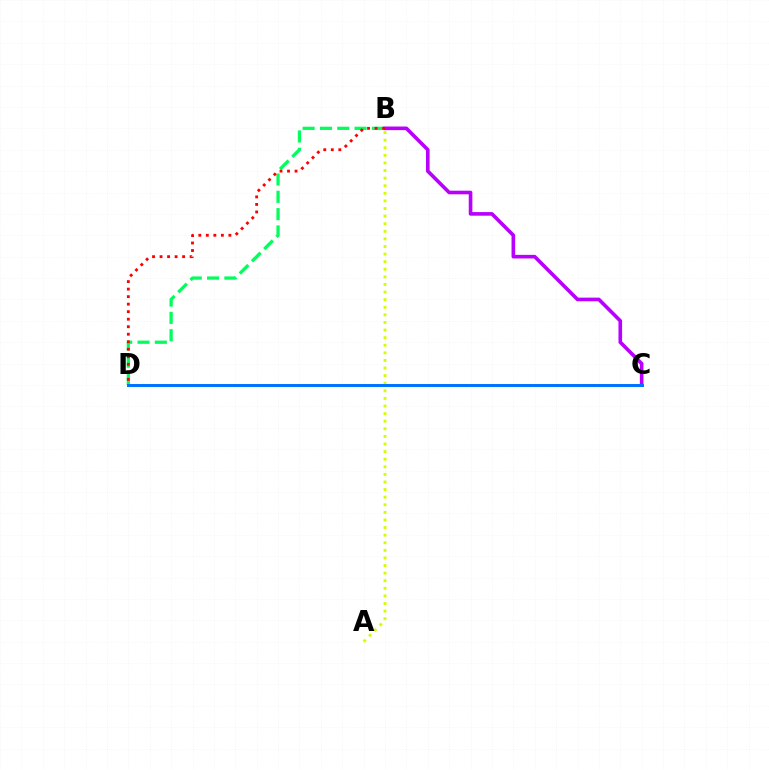{('B', 'C'): [{'color': '#b900ff', 'line_style': 'solid', 'thickness': 2.61}], ('B', 'D'): [{'color': '#00ff5c', 'line_style': 'dashed', 'thickness': 2.35}, {'color': '#ff0000', 'line_style': 'dotted', 'thickness': 2.04}], ('A', 'B'): [{'color': '#d1ff00', 'line_style': 'dotted', 'thickness': 2.06}], ('C', 'D'): [{'color': '#0074ff', 'line_style': 'solid', 'thickness': 2.14}]}